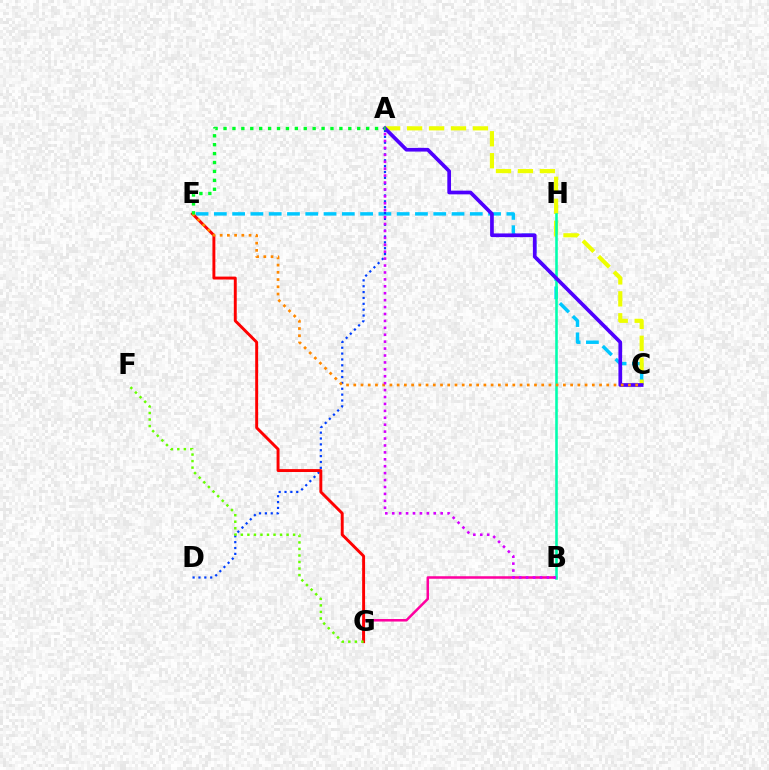{('B', 'G'): [{'color': '#ff00a0', 'line_style': 'solid', 'thickness': 1.82}], ('C', 'E'): [{'color': '#00c7ff', 'line_style': 'dashed', 'thickness': 2.48}, {'color': '#ff8800', 'line_style': 'dotted', 'thickness': 1.96}], ('A', 'C'): [{'color': '#eeff00', 'line_style': 'dashed', 'thickness': 2.98}, {'color': '#4f00ff', 'line_style': 'solid', 'thickness': 2.66}], ('A', 'D'): [{'color': '#003fff', 'line_style': 'dotted', 'thickness': 1.59}], ('E', 'G'): [{'color': '#ff0000', 'line_style': 'solid', 'thickness': 2.1}], ('B', 'H'): [{'color': '#00ffaf', 'line_style': 'solid', 'thickness': 1.86}], ('F', 'G'): [{'color': '#66ff00', 'line_style': 'dotted', 'thickness': 1.77}], ('A', 'E'): [{'color': '#00ff27', 'line_style': 'dotted', 'thickness': 2.42}], ('A', 'B'): [{'color': '#d600ff', 'line_style': 'dotted', 'thickness': 1.88}]}